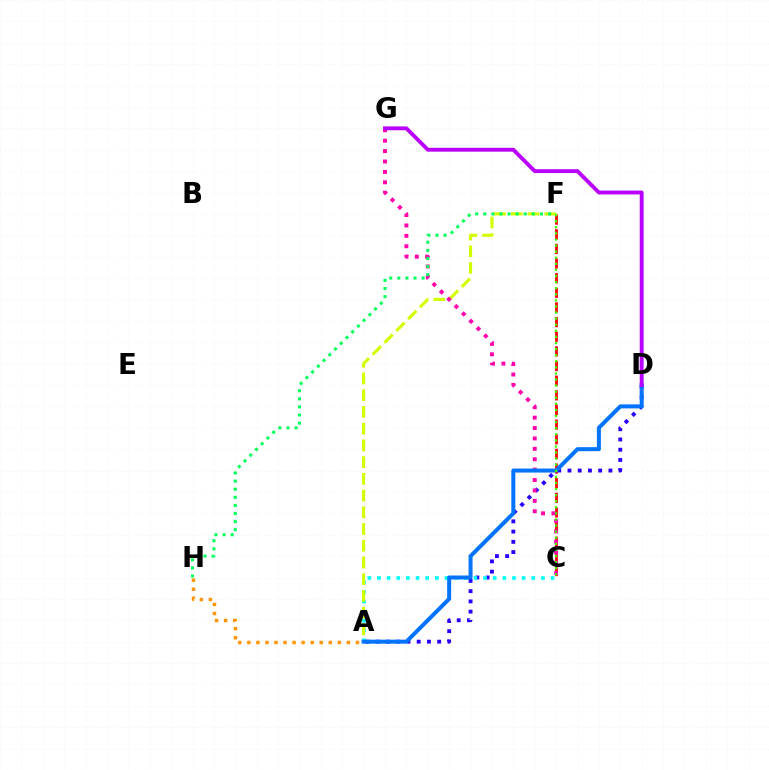{('A', 'D'): [{'color': '#2500ff', 'line_style': 'dotted', 'thickness': 2.78}, {'color': '#0074ff', 'line_style': 'solid', 'thickness': 2.88}], ('C', 'F'): [{'color': '#ff0000', 'line_style': 'dashed', 'thickness': 1.99}, {'color': '#3dff00', 'line_style': 'dotted', 'thickness': 1.65}], ('A', 'H'): [{'color': '#ff9400', 'line_style': 'dotted', 'thickness': 2.46}], ('A', 'C'): [{'color': '#00fff6', 'line_style': 'dotted', 'thickness': 2.62}], ('A', 'F'): [{'color': '#d1ff00', 'line_style': 'dashed', 'thickness': 2.27}], ('C', 'G'): [{'color': '#ff00ac', 'line_style': 'dotted', 'thickness': 2.83}], ('D', 'G'): [{'color': '#b900ff', 'line_style': 'solid', 'thickness': 2.79}], ('F', 'H'): [{'color': '#00ff5c', 'line_style': 'dotted', 'thickness': 2.2}]}